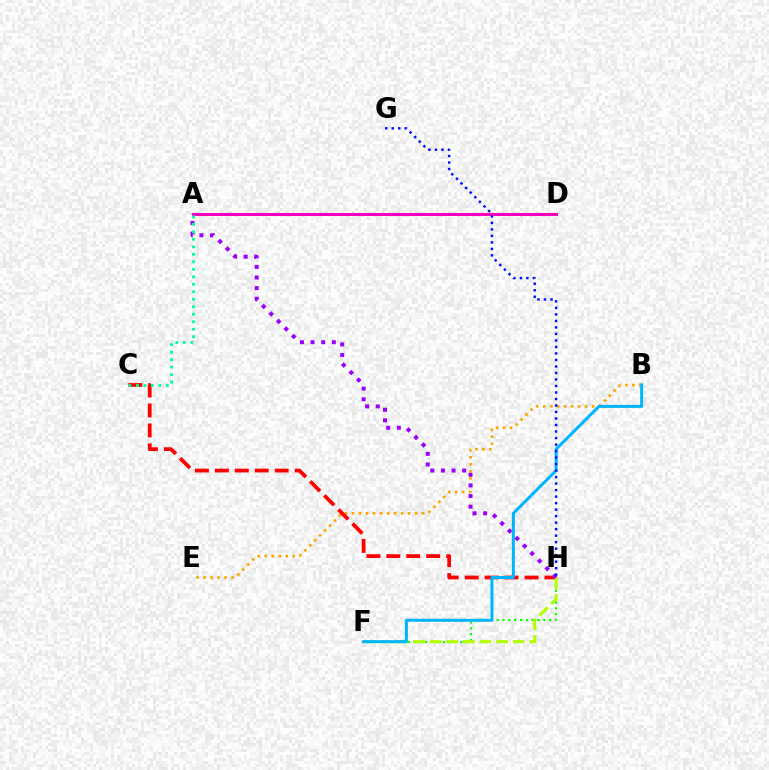{('F', 'H'): [{'color': '#08ff00', 'line_style': 'dotted', 'thickness': 1.59}, {'color': '#b3ff00', 'line_style': 'dashed', 'thickness': 2.26}], ('A', 'D'): [{'color': '#ff00bd', 'line_style': 'solid', 'thickness': 2.19}], ('B', 'E'): [{'color': '#ffa500', 'line_style': 'dotted', 'thickness': 1.9}], ('C', 'H'): [{'color': '#ff0000', 'line_style': 'dashed', 'thickness': 2.71}], ('A', 'H'): [{'color': '#9b00ff', 'line_style': 'dotted', 'thickness': 2.89}], ('B', 'F'): [{'color': '#00b5ff', 'line_style': 'solid', 'thickness': 2.18}], ('A', 'C'): [{'color': '#00ff9d', 'line_style': 'dotted', 'thickness': 2.04}], ('G', 'H'): [{'color': '#0010ff', 'line_style': 'dotted', 'thickness': 1.77}]}